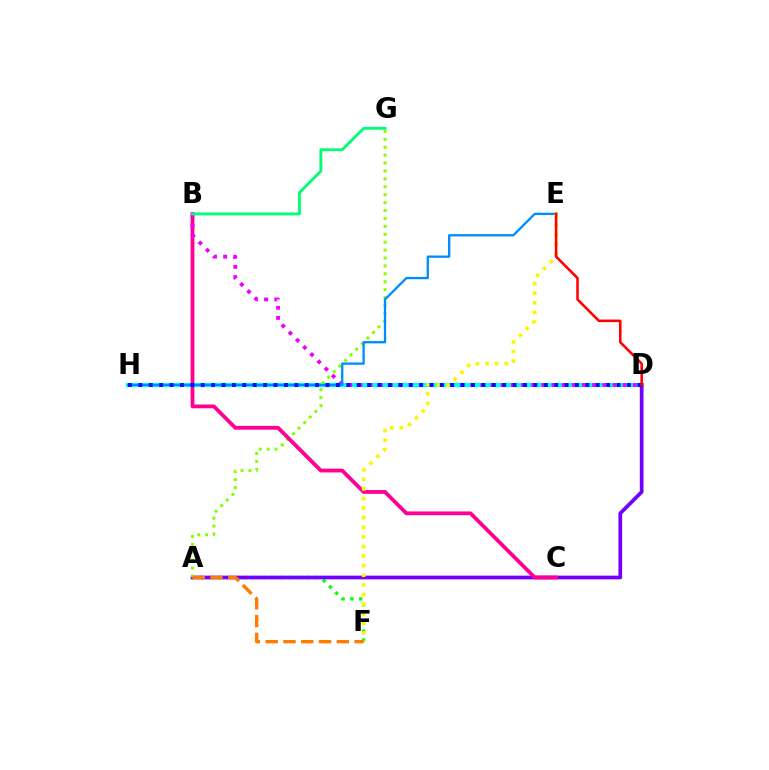{('A', 'F'): [{'color': '#08ff00', 'line_style': 'dotted', 'thickness': 2.39}, {'color': '#ff7c00', 'line_style': 'dashed', 'thickness': 2.42}], ('D', 'H'): [{'color': '#00fff6', 'line_style': 'solid', 'thickness': 3.0}, {'color': '#0010ff', 'line_style': 'dotted', 'thickness': 2.82}], ('A', 'D'): [{'color': '#7200ff', 'line_style': 'solid', 'thickness': 2.68}], ('A', 'G'): [{'color': '#84ff00', 'line_style': 'dotted', 'thickness': 2.15}], ('B', 'C'): [{'color': '#ff0094', 'line_style': 'solid', 'thickness': 2.74}], ('B', 'D'): [{'color': '#ee00ff', 'line_style': 'dotted', 'thickness': 2.76}], ('E', 'H'): [{'color': '#008cff', 'line_style': 'solid', 'thickness': 1.67}], ('E', 'F'): [{'color': '#fcf500', 'line_style': 'dotted', 'thickness': 2.61}], ('B', 'G'): [{'color': '#00ff74', 'line_style': 'solid', 'thickness': 2.06}], ('D', 'E'): [{'color': '#ff0000', 'line_style': 'solid', 'thickness': 1.84}]}